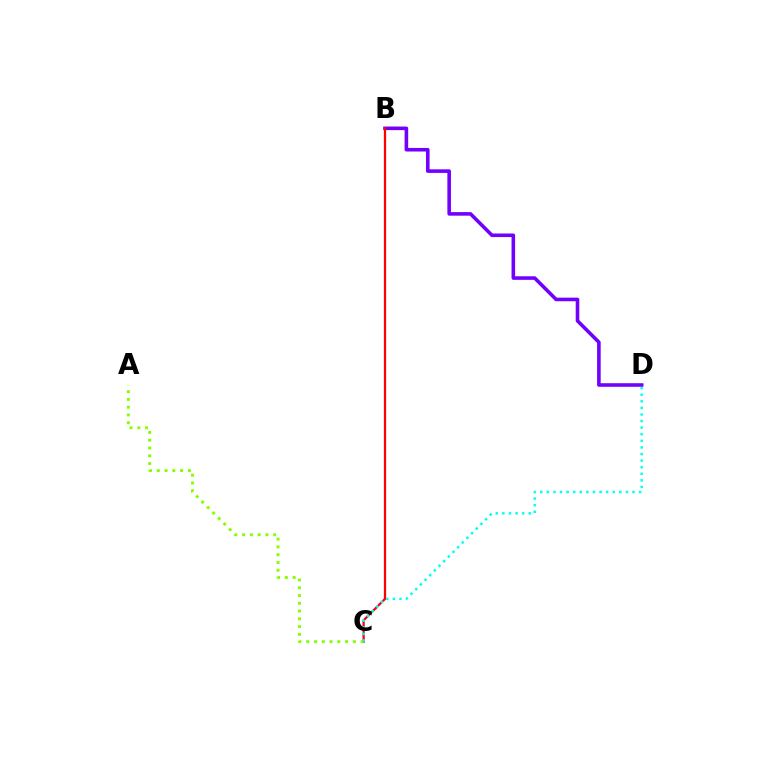{('B', 'D'): [{'color': '#7200ff', 'line_style': 'solid', 'thickness': 2.58}], ('B', 'C'): [{'color': '#ff0000', 'line_style': 'solid', 'thickness': 1.63}], ('A', 'C'): [{'color': '#84ff00', 'line_style': 'dotted', 'thickness': 2.11}], ('C', 'D'): [{'color': '#00fff6', 'line_style': 'dotted', 'thickness': 1.79}]}